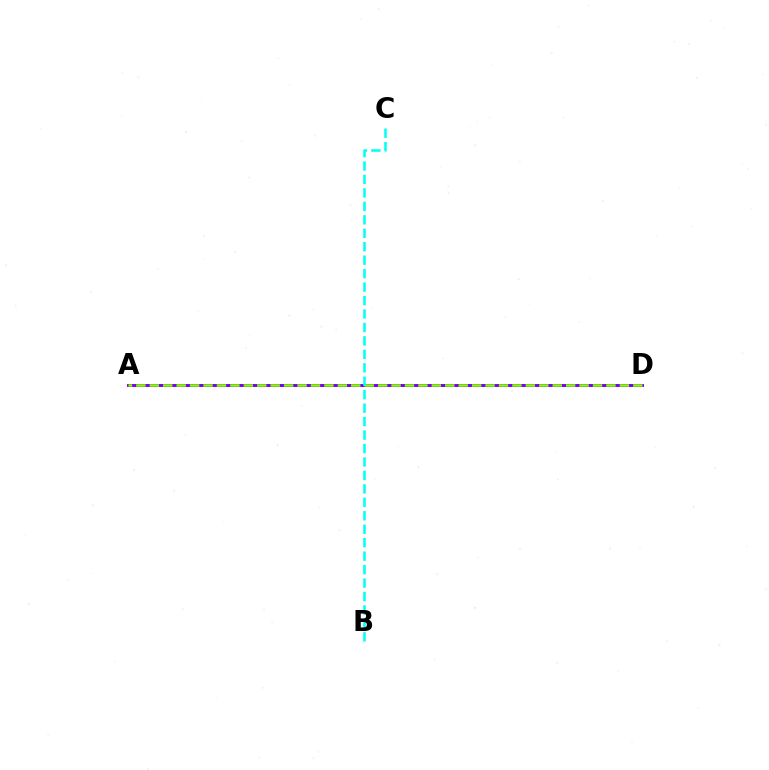{('A', 'D'): [{'color': '#ff0000', 'line_style': 'solid', 'thickness': 1.81}, {'color': '#7200ff', 'line_style': 'solid', 'thickness': 2.0}, {'color': '#84ff00', 'line_style': 'dashed', 'thickness': 1.82}], ('B', 'C'): [{'color': '#00fff6', 'line_style': 'dashed', 'thickness': 1.83}]}